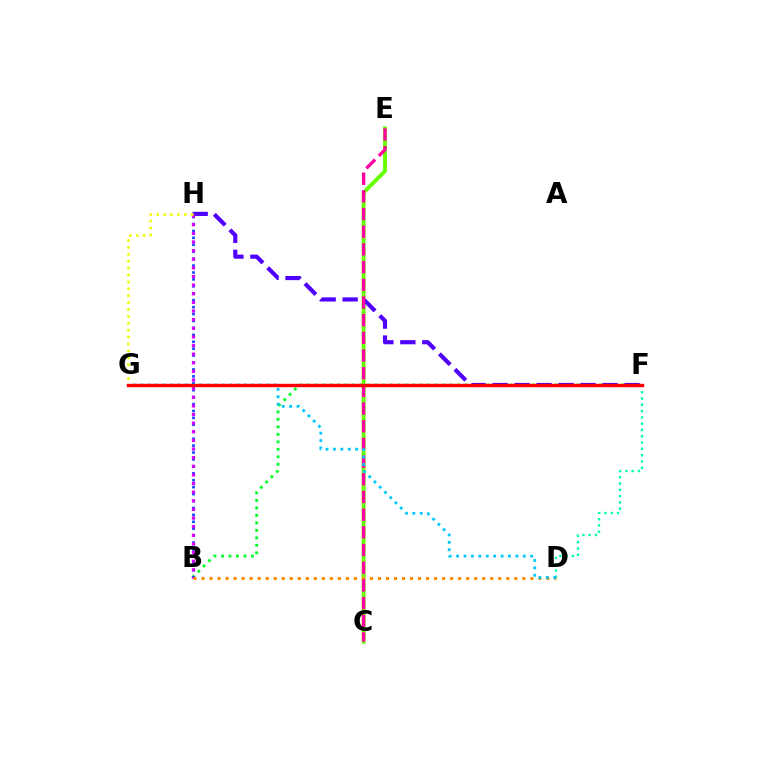{('B', 'F'): [{'color': '#00ff27', 'line_style': 'dotted', 'thickness': 2.04}], ('B', 'H'): [{'color': '#003fff', 'line_style': 'dotted', 'thickness': 1.88}, {'color': '#d600ff', 'line_style': 'dotted', 'thickness': 2.34}], ('C', 'E'): [{'color': '#66ff00', 'line_style': 'solid', 'thickness': 2.77}, {'color': '#ff00a0', 'line_style': 'dashed', 'thickness': 2.4}], ('F', 'H'): [{'color': '#4f00ff', 'line_style': 'dashed', 'thickness': 2.99}], ('D', 'F'): [{'color': '#00ffaf', 'line_style': 'dotted', 'thickness': 1.71}], ('G', 'H'): [{'color': '#eeff00', 'line_style': 'dotted', 'thickness': 1.87}], ('B', 'D'): [{'color': '#ff8800', 'line_style': 'dotted', 'thickness': 2.18}], ('D', 'G'): [{'color': '#00c7ff', 'line_style': 'dotted', 'thickness': 2.01}], ('F', 'G'): [{'color': '#ff0000', 'line_style': 'solid', 'thickness': 2.45}]}